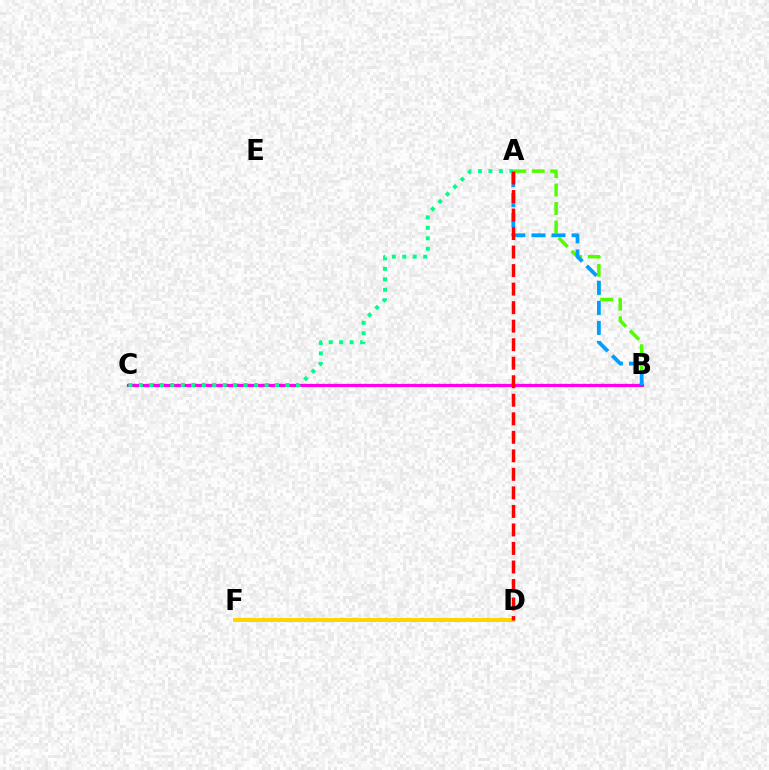{('B', 'C'): [{'color': '#3700ff', 'line_style': 'dotted', 'thickness': 1.65}, {'color': '#ff00ed', 'line_style': 'solid', 'thickness': 2.27}], ('A', 'B'): [{'color': '#4fff00', 'line_style': 'dashed', 'thickness': 2.5}, {'color': '#009eff', 'line_style': 'dashed', 'thickness': 2.73}], ('D', 'F'): [{'color': '#ffd500', 'line_style': 'solid', 'thickness': 2.89}], ('A', 'C'): [{'color': '#00ff86', 'line_style': 'dotted', 'thickness': 2.85}], ('A', 'D'): [{'color': '#ff0000', 'line_style': 'dashed', 'thickness': 2.52}]}